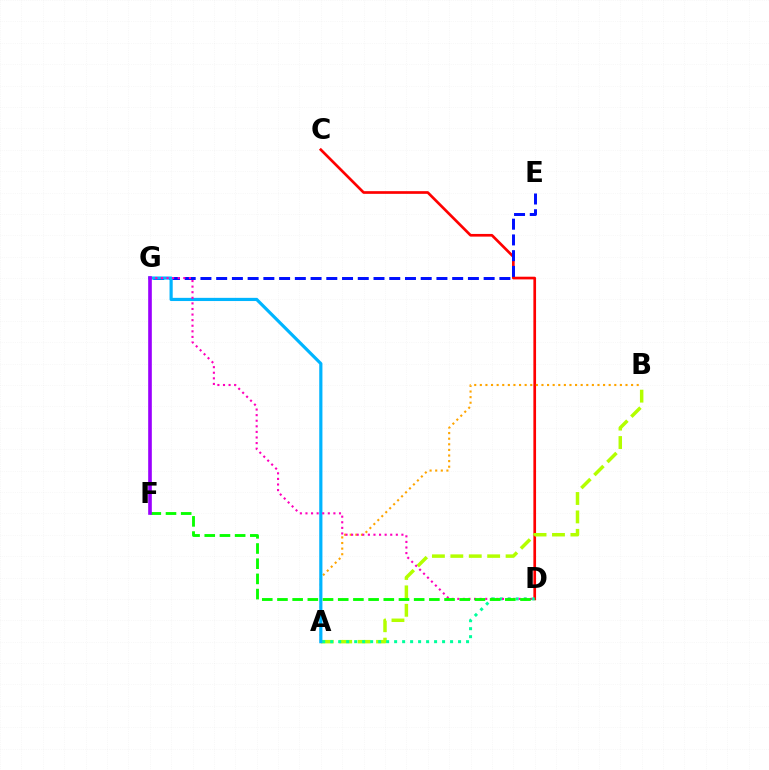{('C', 'D'): [{'color': '#ff0000', 'line_style': 'solid', 'thickness': 1.93}], ('A', 'B'): [{'color': '#b3ff00', 'line_style': 'dashed', 'thickness': 2.5}, {'color': '#ffa500', 'line_style': 'dotted', 'thickness': 1.52}], ('E', 'G'): [{'color': '#0010ff', 'line_style': 'dashed', 'thickness': 2.14}], ('A', 'D'): [{'color': '#00ff9d', 'line_style': 'dotted', 'thickness': 2.17}], ('A', 'G'): [{'color': '#00b5ff', 'line_style': 'solid', 'thickness': 2.29}], ('D', 'G'): [{'color': '#ff00bd', 'line_style': 'dotted', 'thickness': 1.52}], ('D', 'F'): [{'color': '#08ff00', 'line_style': 'dashed', 'thickness': 2.06}], ('F', 'G'): [{'color': '#9b00ff', 'line_style': 'solid', 'thickness': 2.62}]}